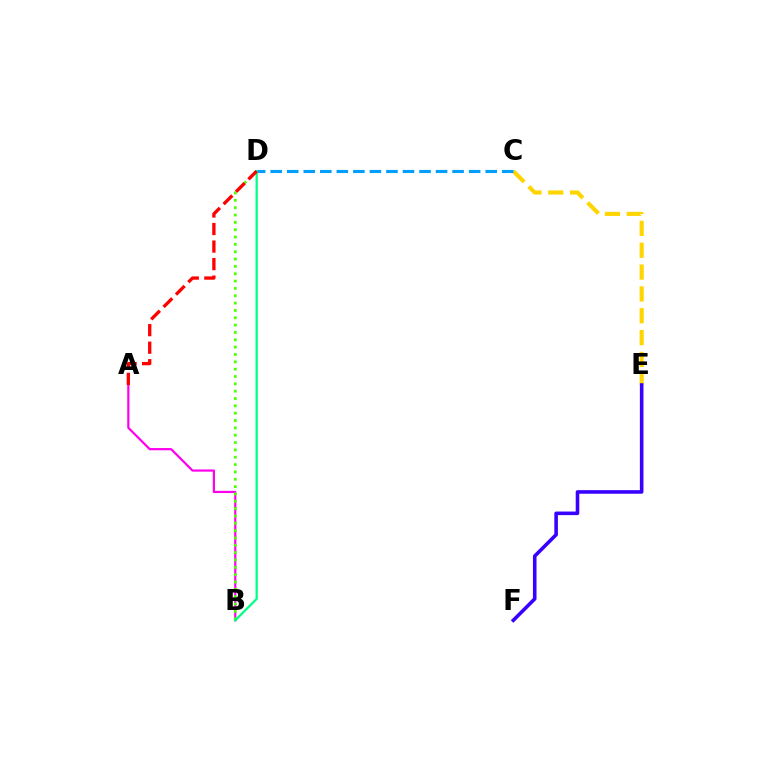{('A', 'B'): [{'color': '#ff00ed', 'line_style': 'solid', 'thickness': 1.59}], ('B', 'D'): [{'color': '#4fff00', 'line_style': 'dotted', 'thickness': 1.99}, {'color': '#00ff86', 'line_style': 'solid', 'thickness': 1.63}], ('C', 'E'): [{'color': '#ffd500', 'line_style': 'dashed', 'thickness': 2.97}], ('A', 'D'): [{'color': '#ff0000', 'line_style': 'dashed', 'thickness': 2.38}], ('C', 'D'): [{'color': '#009eff', 'line_style': 'dashed', 'thickness': 2.25}], ('E', 'F'): [{'color': '#3700ff', 'line_style': 'solid', 'thickness': 2.58}]}